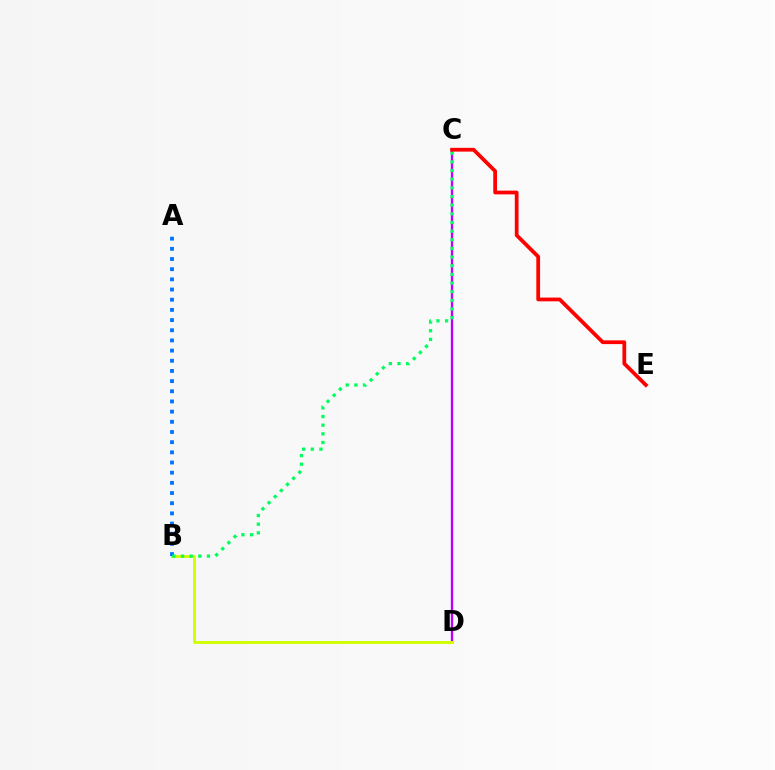{('C', 'D'): [{'color': '#b900ff', 'line_style': 'solid', 'thickness': 1.68}], ('B', 'D'): [{'color': '#d1ff00', 'line_style': 'solid', 'thickness': 2.1}], ('A', 'B'): [{'color': '#0074ff', 'line_style': 'dotted', 'thickness': 2.76}], ('B', 'C'): [{'color': '#00ff5c', 'line_style': 'dotted', 'thickness': 2.35}], ('C', 'E'): [{'color': '#ff0000', 'line_style': 'solid', 'thickness': 2.71}]}